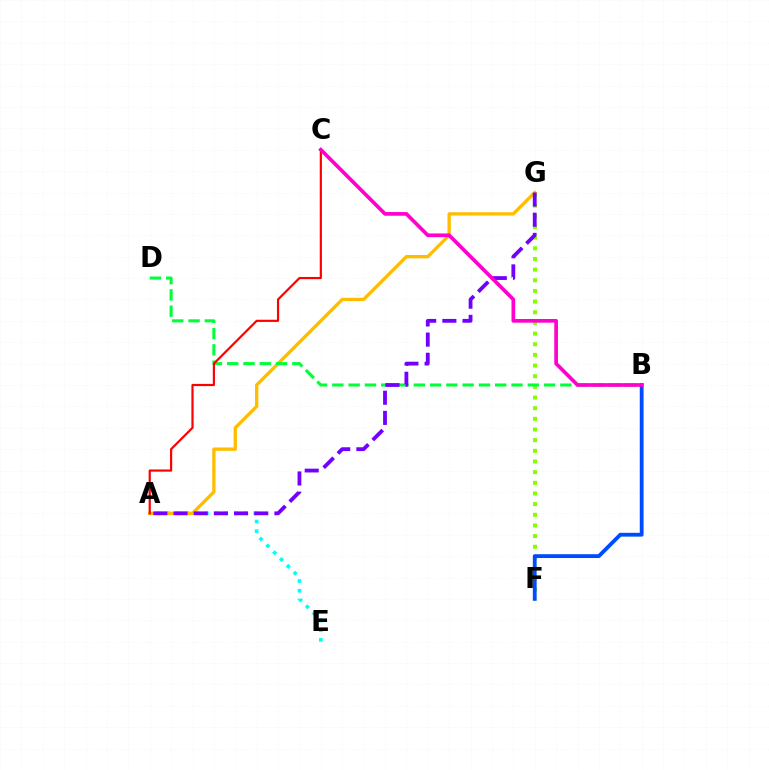{('A', 'E'): [{'color': '#00fff6', 'line_style': 'dotted', 'thickness': 2.62}], ('A', 'G'): [{'color': '#ffbd00', 'line_style': 'solid', 'thickness': 2.4}, {'color': '#7200ff', 'line_style': 'dashed', 'thickness': 2.74}], ('F', 'G'): [{'color': '#84ff00', 'line_style': 'dotted', 'thickness': 2.9}], ('B', 'D'): [{'color': '#00ff39', 'line_style': 'dashed', 'thickness': 2.21}], ('A', 'C'): [{'color': '#ff0000', 'line_style': 'solid', 'thickness': 1.58}], ('B', 'F'): [{'color': '#004bff', 'line_style': 'solid', 'thickness': 2.75}], ('B', 'C'): [{'color': '#ff00cf', 'line_style': 'solid', 'thickness': 2.66}]}